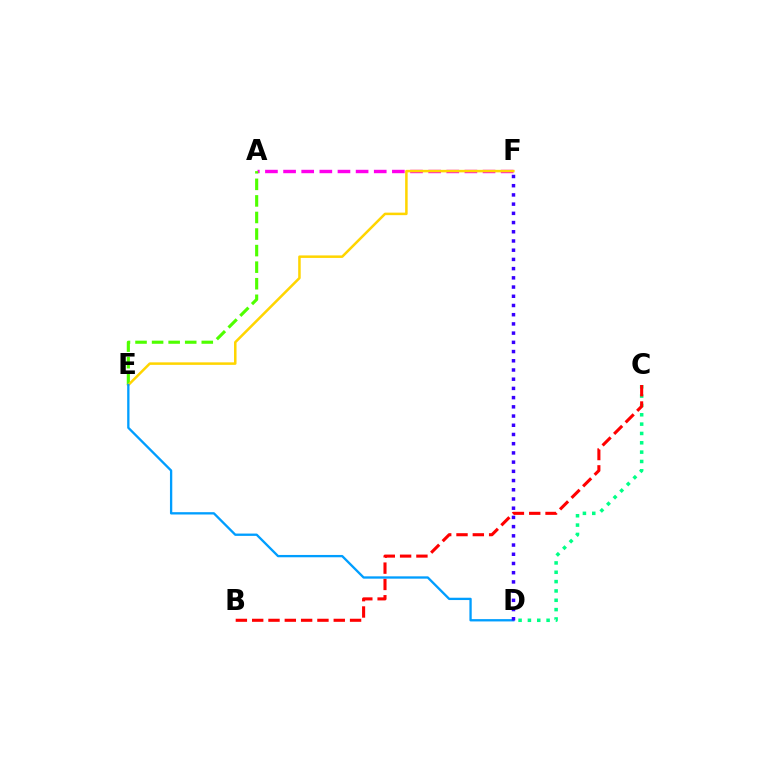{('C', 'D'): [{'color': '#00ff86', 'line_style': 'dotted', 'thickness': 2.54}], ('A', 'F'): [{'color': '#ff00ed', 'line_style': 'dashed', 'thickness': 2.46}], ('B', 'C'): [{'color': '#ff0000', 'line_style': 'dashed', 'thickness': 2.22}], ('A', 'E'): [{'color': '#4fff00', 'line_style': 'dashed', 'thickness': 2.25}], ('E', 'F'): [{'color': '#ffd500', 'line_style': 'solid', 'thickness': 1.81}], ('D', 'E'): [{'color': '#009eff', 'line_style': 'solid', 'thickness': 1.67}], ('D', 'F'): [{'color': '#3700ff', 'line_style': 'dotted', 'thickness': 2.5}]}